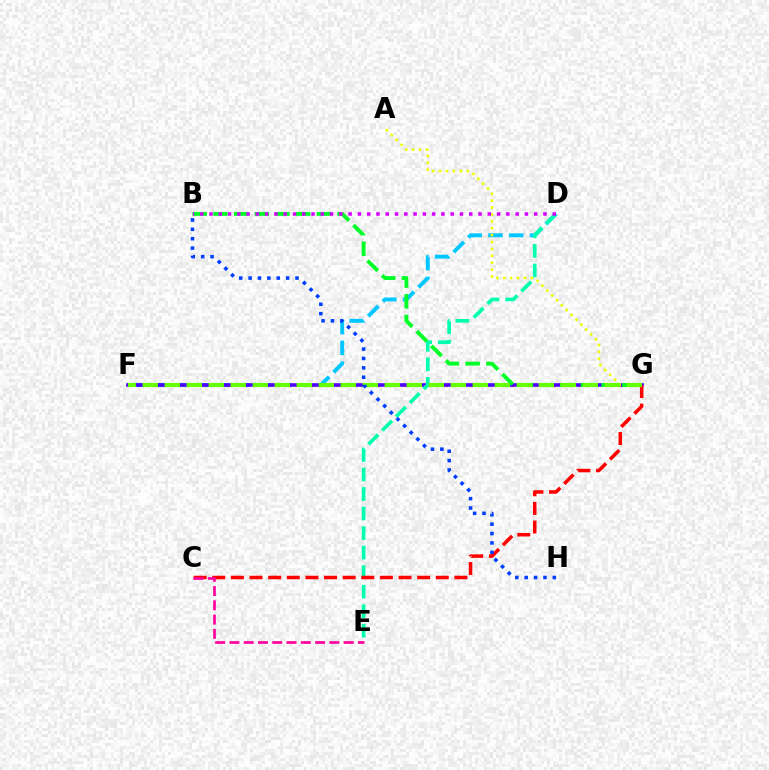{('F', 'G'): [{'color': '#ff8800', 'line_style': 'dotted', 'thickness': 2.26}, {'color': '#4f00ff', 'line_style': 'solid', 'thickness': 2.58}, {'color': '#66ff00', 'line_style': 'dashed', 'thickness': 2.99}], ('D', 'F'): [{'color': '#00c7ff', 'line_style': 'dashed', 'thickness': 2.82}], ('D', 'E'): [{'color': '#00ffaf', 'line_style': 'dashed', 'thickness': 2.65}], ('C', 'G'): [{'color': '#ff0000', 'line_style': 'dashed', 'thickness': 2.53}], ('C', 'E'): [{'color': '#ff00a0', 'line_style': 'dashed', 'thickness': 1.94}], ('A', 'G'): [{'color': '#eeff00', 'line_style': 'dotted', 'thickness': 1.87}], ('B', 'G'): [{'color': '#00ff27', 'line_style': 'dashed', 'thickness': 2.81}], ('B', 'D'): [{'color': '#d600ff', 'line_style': 'dotted', 'thickness': 2.52}], ('B', 'H'): [{'color': '#003fff', 'line_style': 'dotted', 'thickness': 2.55}]}